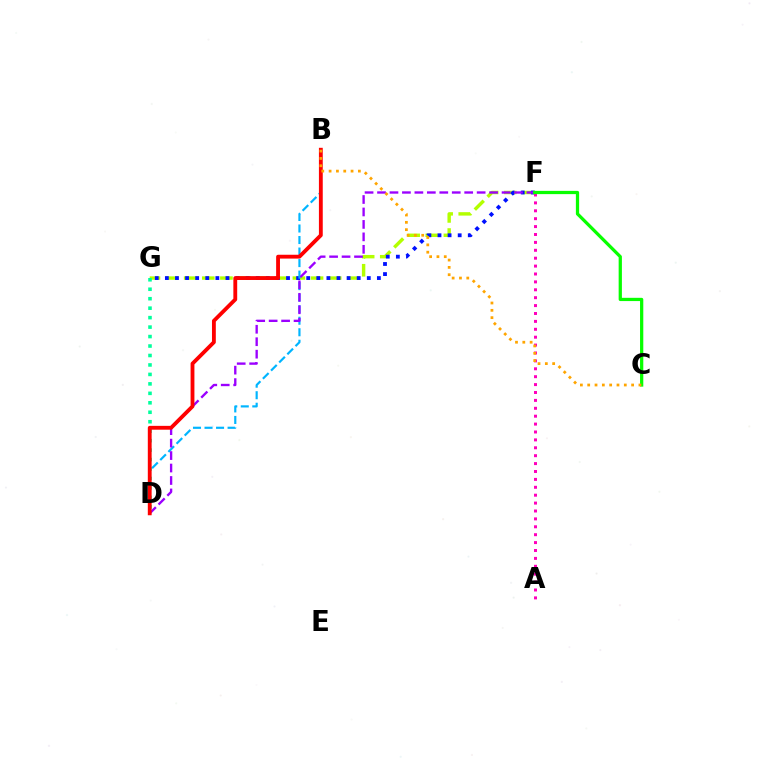{('F', 'G'): [{'color': '#b3ff00', 'line_style': 'dashed', 'thickness': 2.46}, {'color': '#0010ff', 'line_style': 'dotted', 'thickness': 2.74}], ('B', 'D'): [{'color': '#00b5ff', 'line_style': 'dashed', 'thickness': 1.57}, {'color': '#ff0000', 'line_style': 'solid', 'thickness': 2.76}], ('A', 'F'): [{'color': '#ff00bd', 'line_style': 'dotted', 'thickness': 2.15}], ('D', 'G'): [{'color': '#00ff9d', 'line_style': 'dotted', 'thickness': 2.57}], ('D', 'F'): [{'color': '#9b00ff', 'line_style': 'dashed', 'thickness': 1.69}], ('C', 'F'): [{'color': '#08ff00', 'line_style': 'solid', 'thickness': 2.34}], ('B', 'C'): [{'color': '#ffa500', 'line_style': 'dotted', 'thickness': 1.99}]}